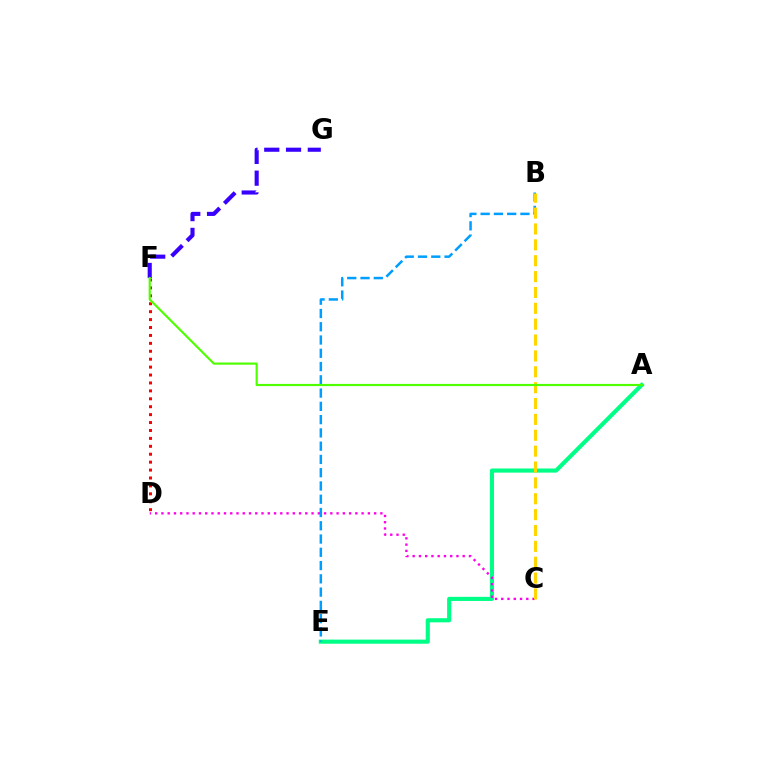{('D', 'F'): [{'color': '#ff0000', 'line_style': 'dotted', 'thickness': 2.15}], ('A', 'E'): [{'color': '#00ff86', 'line_style': 'solid', 'thickness': 2.97}], ('B', 'E'): [{'color': '#009eff', 'line_style': 'dashed', 'thickness': 1.8}], ('F', 'G'): [{'color': '#3700ff', 'line_style': 'dashed', 'thickness': 2.96}], ('C', 'D'): [{'color': '#ff00ed', 'line_style': 'dotted', 'thickness': 1.7}], ('B', 'C'): [{'color': '#ffd500', 'line_style': 'dashed', 'thickness': 2.16}], ('A', 'F'): [{'color': '#4fff00', 'line_style': 'solid', 'thickness': 1.56}]}